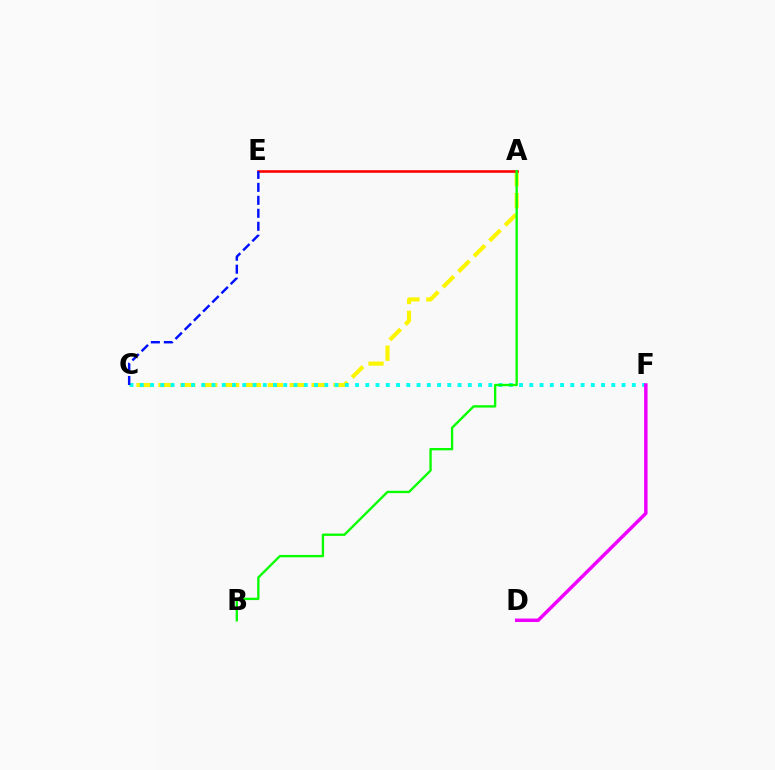{('A', 'C'): [{'color': '#fcf500', 'line_style': 'dashed', 'thickness': 2.97}], ('A', 'E'): [{'color': '#ff0000', 'line_style': 'solid', 'thickness': 1.88}], ('C', 'F'): [{'color': '#00fff6', 'line_style': 'dotted', 'thickness': 2.79}], ('C', 'E'): [{'color': '#0010ff', 'line_style': 'dashed', 'thickness': 1.76}], ('A', 'B'): [{'color': '#08ff00', 'line_style': 'solid', 'thickness': 1.69}], ('D', 'F'): [{'color': '#ee00ff', 'line_style': 'solid', 'thickness': 2.5}]}